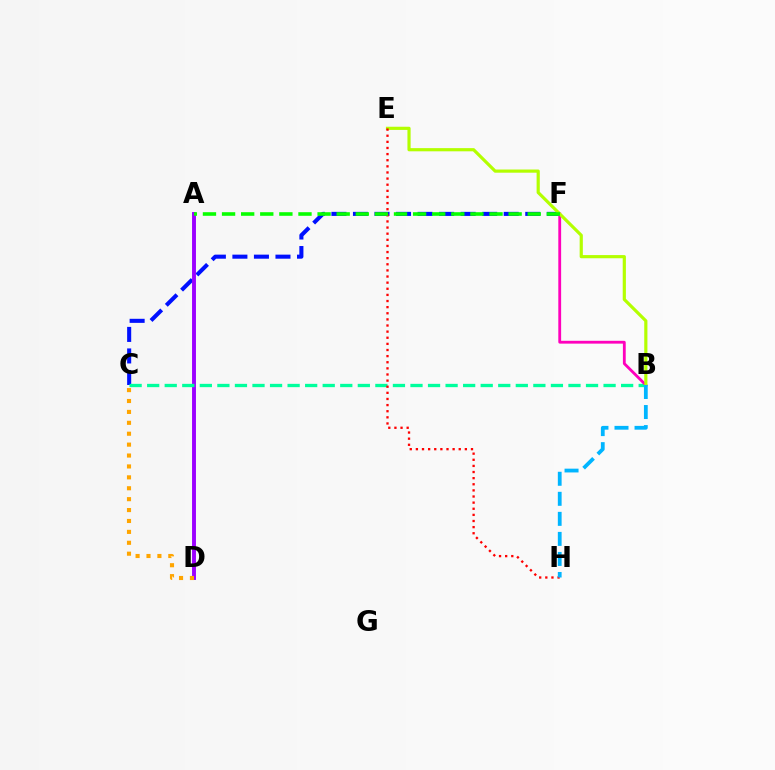{('C', 'F'): [{'color': '#0010ff', 'line_style': 'dashed', 'thickness': 2.93}], ('A', 'D'): [{'color': '#9b00ff', 'line_style': 'solid', 'thickness': 2.81}], ('B', 'C'): [{'color': '#00ff9d', 'line_style': 'dashed', 'thickness': 2.38}], ('B', 'F'): [{'color': '#ff00bd', 'line_style': 'solid', 'thickness': 2.03}], ('B', 'E'): [{'color': '#b3ff00', 'line_style': 'solid', 'thickness': 2.29}], ('E', 'H'): [{'color': '#ff0000', 'line_style': 'dotted', 'thickness': 1.66}], ('A', 'F'): [{'color': '#08ff00', 'line_style': 'dashed', 'thickness': 2.6}], ('C', 'D'): [{'color': '#ffa500', 'line_style': 'dotted', 'thickness': 2.96}], ('B', 'H'): [{'color': '#00b5ff', 'line_style': 'dashed', 'thickness': 2.72}]}